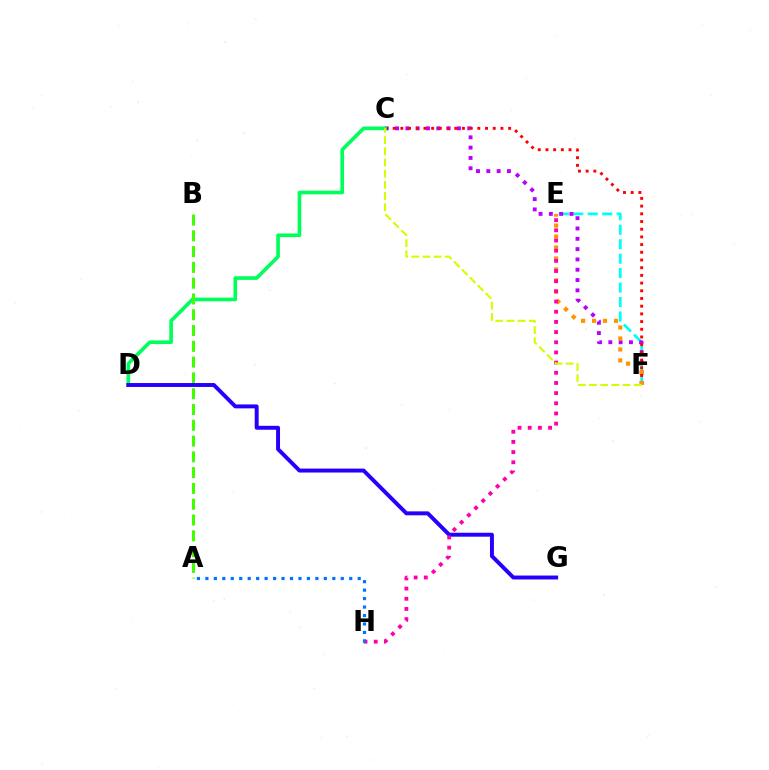{('E', 'F'): [{'color': '#00fff6', 'line_style': 'dashed', 'thickness': 1.96}, {'color': '#ff9400', 'line_style': 'dotted', 'thickness': 2.98}], ('C', 'F'): [{'color': '#b900ff', 'line_style': 'dotted', 'thickness': 2.8}, {'color': '#ff0000', 'line_style': 'dotted', 'thickness': 2.09}, {'color': '#d1ff00', 'line_style': 'dashed', 'thickness': 1.52}], ('C', 'D'): [{'color': '#00ff5c', 'line_style': 'solid', 'thickness': 2.63}], ('A', 'B'): [{'color': '#3dff00', 'line_style': 'dashed', 'thickness': 2.15}], ('D', 'G'): [{'color': '#2500ff', 'line_style': 'solid', 'thickness': 2.83}], ('E', 'H'): [{'color': '#ff00ac', 'line_style': 'dotted', 'thickness': 2.76}], ('A', 'H'): [{'color': '#0074ff', 'line_style': 'dotted', 'thickness': 2.3}]}